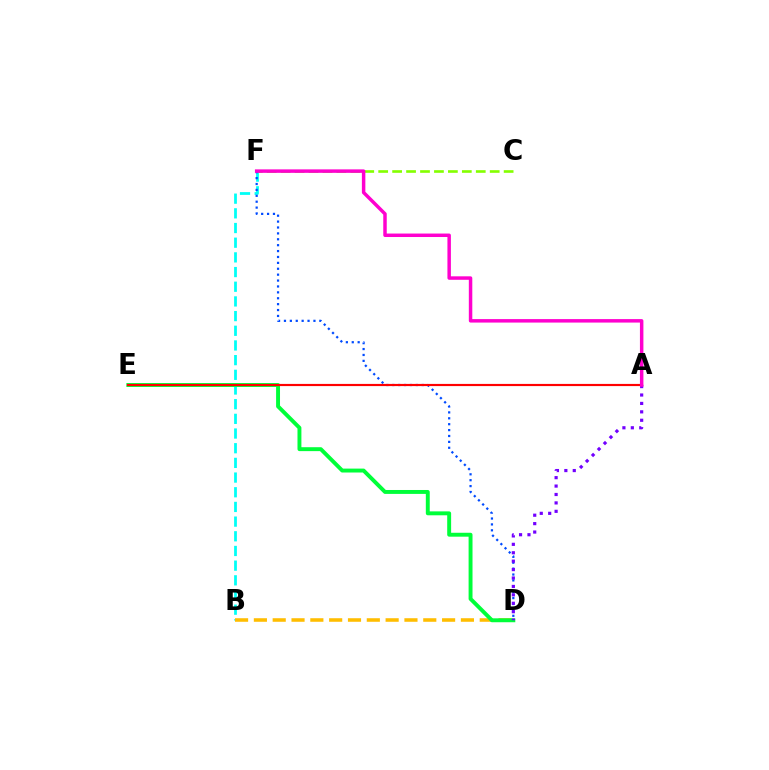{('B', 'F'): [{'color': '#00fff6', 'line_style': 'dashed', 'thickness': 1.99}], ('C', 'F'): [{'color': '#84ff00', 'line_style': 'dashed', 'thickness': 1.89}], ('B', 'D'): [{'color': '#ffbd00', 'line_style': 'dashed', 'thickness': 2.56}], ('D', 'F'): [{'color': '#004bff', 'line_style': 'dotted', 'thickness': 1.6}], ('D', 'E'): [{'color': '#00ff39', 'line_style': 'solid', 'thickness': 2.82}], ('A', 'D'): [{'color': '#7200ff', 'line_style': 'dotted', 'thickness': 2.29}], ('A', 'E'): [{'color': '#ff0000', 'line_style': 'solid', 'thickness': 1.56}], ('A', 'F'): [{'color': '#ff00cf', 'line_style': 'solid', 'thickness': 2.5}]}